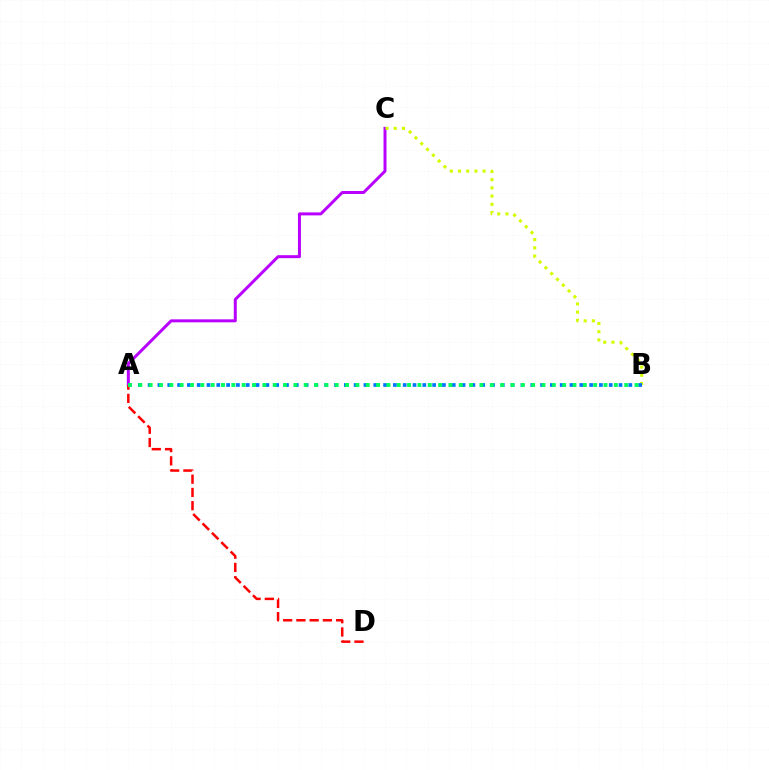{('A', 'C'): [{'color': '#b900ff', 'line_style': 'solid', 'thickness': 2.15}], ('B', 'C'): [{'color': '#d1ff00', 'line_style': 'dotted', 'thickness': 2.23}], ('A', 'D'): [{'color': '#ff0000', 'line_style': 'dashed', 'thickness': 1.8}], ('A', 'B'): [{'color': '#0074ff', 'line_style': 'dotted', 'thickness': 2.67}, {'color': '#00ff5c', 'line_style': 'dotted', 'thickness': 2.81}]}